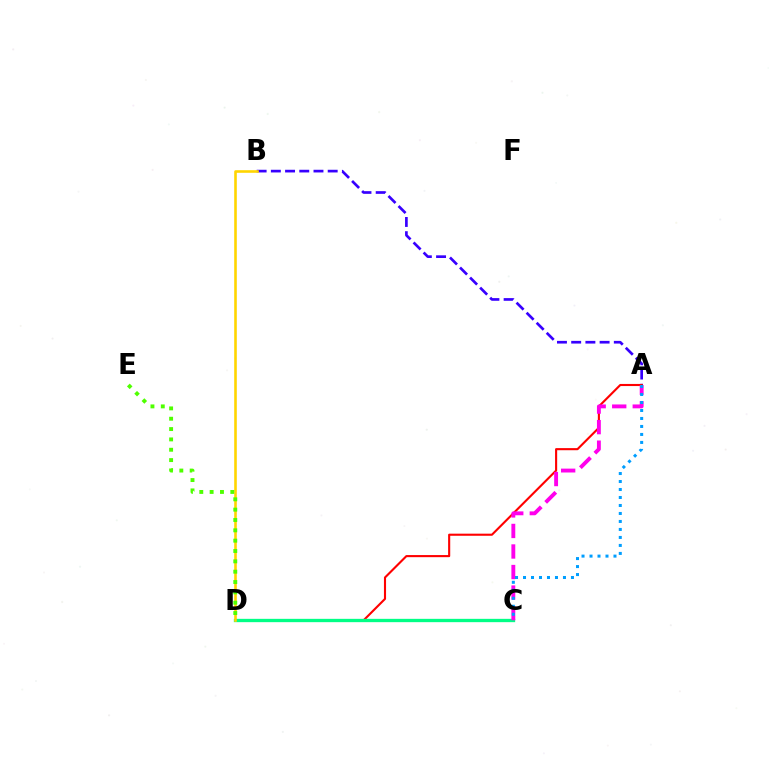{('A', 'B'): [{'color': '#3700ff', 'line_style': 'dashed', 'thickness': 1.93}], ('A', 'D'): [{'color': '#ff0000', 'line_style': 'solid', 'thickness': 1.52}], ('C', 'D'): [{'color': '#00ff86', 'line_style': 'solid', 'thickness': 2.39}], ('B', 'D'): [{'color': '#ffd500', 'line_style': 'solid', 'thickness': 1.88}], ('A', 'C'): [{'color': '#ff00ed', 'line_style': 'dashed', 'thickness': 2.79}, {'color': '#009eff', 'line_style': 'dotted', 'thickness': 2.17}], ('D', 'E'): [{'color': '#4fff00', 'line_style': 'dotted', 'thickness': 2.81}]}